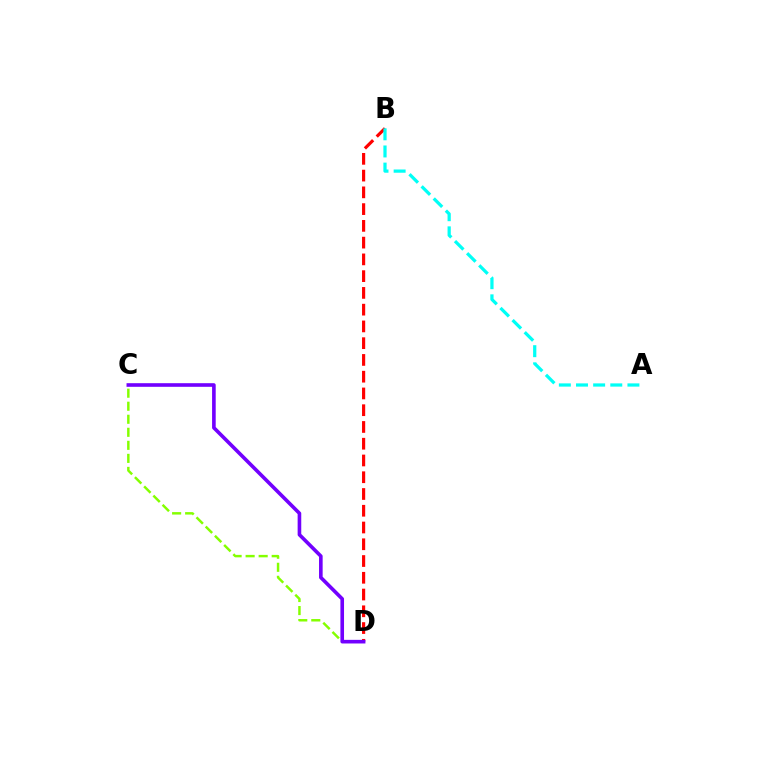{('B', 'D'): [{'color': '#ff0000', 'line_style': 'dashed', 'thickness': 2.28}], ('C', 'D'): [{'color': '#84ff00', 'line_style': 'dashed', 'thickness': 1.77}, {'color': '#7200ff', 'line_style': 'solid', 'thickness': 2.61}], ('A', 'B'): [{'color': '#00fff6', 'line_style': 'dashed', 'thickness': 2.33}]}